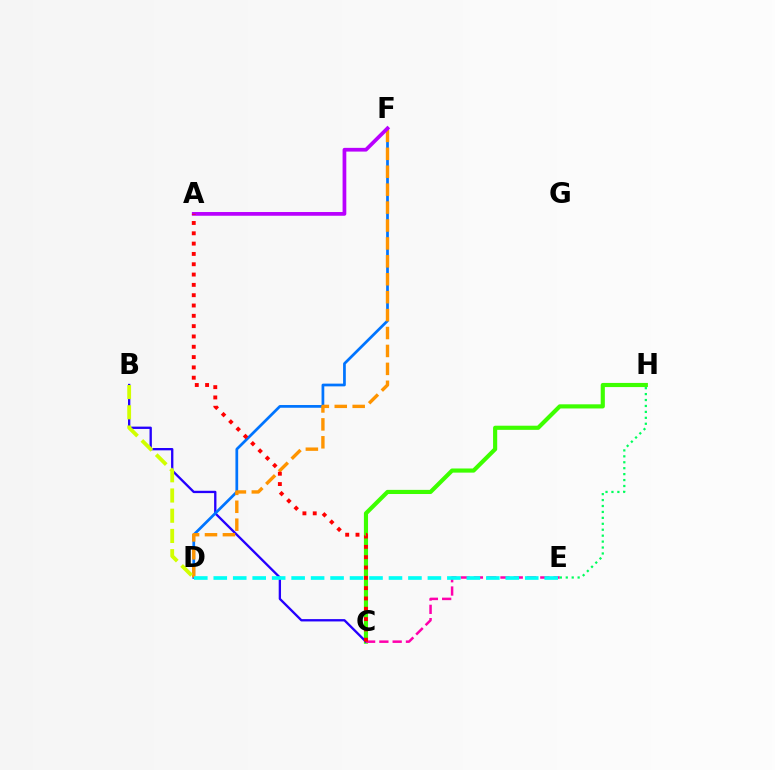{('C', 'H'): [{'color': '#3dff00', 'line_style': 'solid', 'thickness': 2.98}], ('B', 'C'): [{'color': '#2500ff', 'line_style': 'solid', 'thickness': 1.68}], ('D', 'F'): [{'color': '#0074ff', 'line_style': 'solid', 'thickness': 1.97}, {'color': '#ff9400', 'line_style': 'dashed', 'thickness': 2.43}], ('C', 'E'): [{'color': '#ff00ac', 'line_style': 'dashed', 'thickness': 1.8}], ('A', 'F'): [{'color': '#b900ff', 'line_style': 'solid', 'thickness': 2.68}], ('E', 'H'): [{'color': '#00ff5c', 'line_style': 'dotted', 'thickness': 1.61}], ('A', 'C'): [{'color': '#ff0000', 'line_style': 'dotted', 'thickness': 2.8}], ('B', 'D'): [{'color': '#d1ff00', 'line_style': 'dashed', 'thickness': 2.75}], ('D', 'E'): [{'color': '#00fff6', 'line_style': 'dashed', 'thickness': 2.64}]}